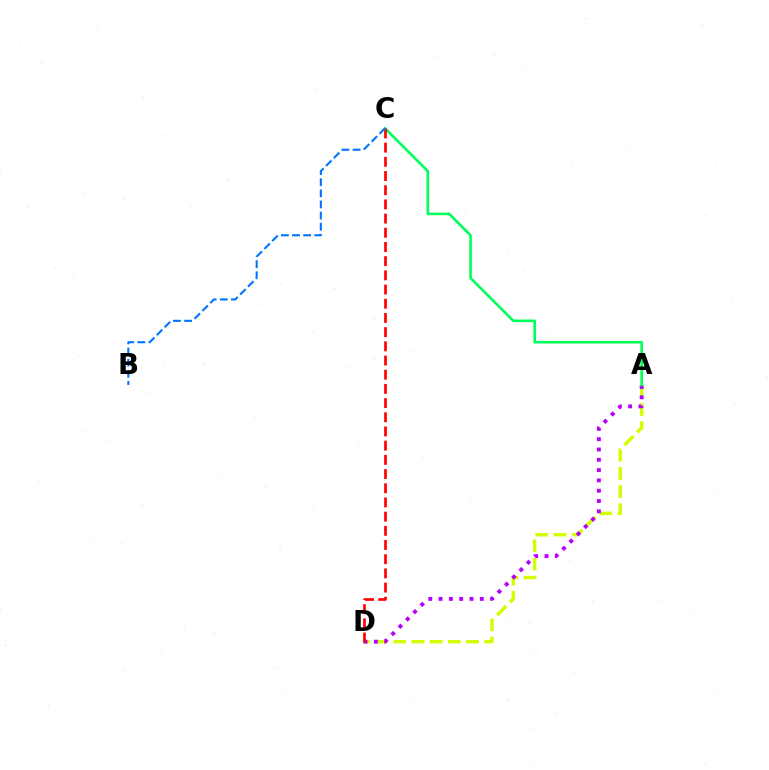{('A', 'D'): [{'color': '#d1ff00', 'line_style': 'dashed', 'thickness': 2.47}, {'color': '#b900ff', 'line_style': 'dotted', 'thickness': 2.8}], ('A', 'C'): [{'color': '#00ff5c', 'line_style': 'solid', 'thickness': 1.89}], ('C', 'D'): [{'color': '#ff0000', 'line_style': 'dashed', 'thickness': 1.93}], ('B', 'C'): [{'color': '#0074ff', 'line_style': 'dashed', 'thickness': 1.51}]}